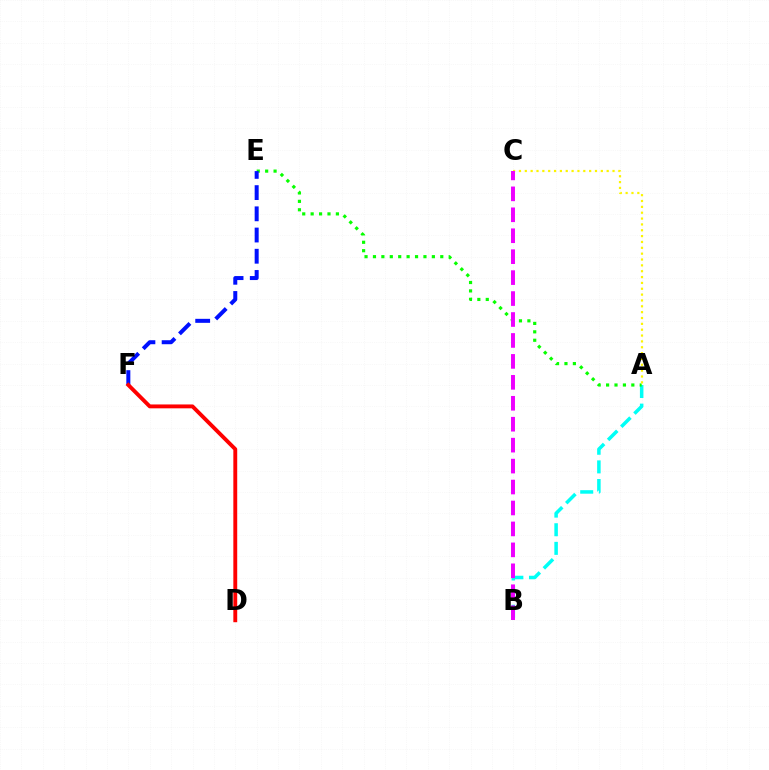{('A', 'B'): [{'color': '#00fff6', 'line_style': 'dashed', 'thickness': 2.53}], ('A', 'E'): [{'color': '#08ff00', 'line_style': 'dotted', 'thickness': 2.29}], ('E', 'F'): [{'color': '#0010ff', 'line_style': 'dashed', 'thickness': 2.88}], ('A', 'C'): [{'color': '#fcf500', 'line_style': 'dotted', 'thickness': 1.59}], ('B', 'C'): [{'color': '#ee00ff', 'line_style': 'dashed', 'thickness': 2.84}], ('D', 'F'): [{'color': '#ff0000', 'line_style': 'solid', 'thickness': 2.79}]}